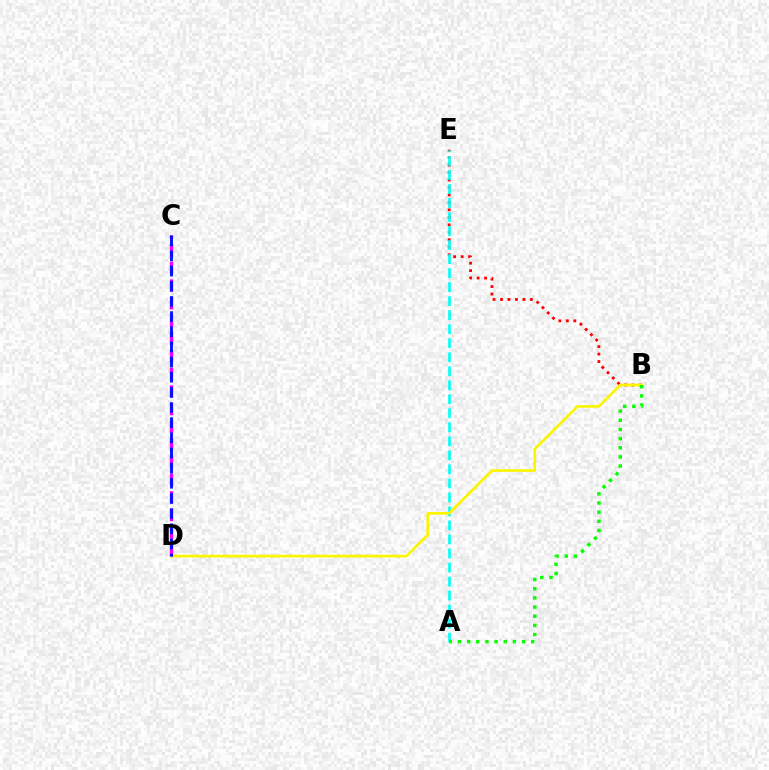{('B', 'E'): [{'color': '#ff0000', 'line_style': 'dotted', 'thickness': 2.03}], ('A', 'E'): [{'color': '#00fff6', 'line_style': 'dashed', 'thickness': 1.9}], ('B', 'D'): [{'color': '#fcf500', 'line_style': 'solid', 'thickness': 1.93}], ('C', 'D'): [{'color': '#ee00ff', 'line_style': 'dashed', 'thickness': 2.4}, {'color': '#0010ff', 'line_style': 'dashed', 'thickness': 2.06}], ('A', 'B'): [{'color': '#08ff00', 'line_style': 'dotted', 'thickness': 2.49}]}